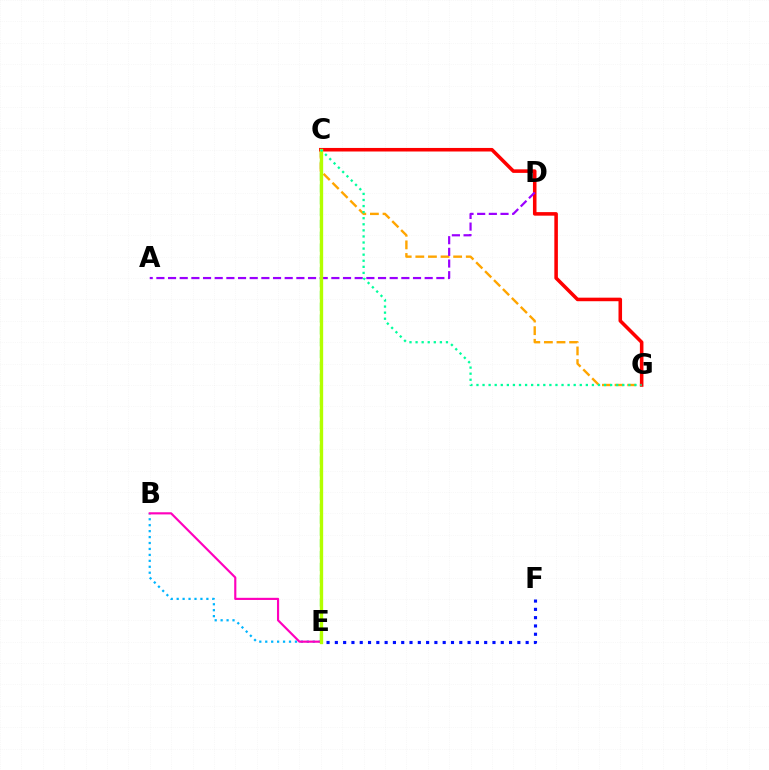{('B', 'E'): [{'color': '#00b5ff', 'line_style': 'dotted', 'thickness': 1.61}, {'color': '#ff00bd', 'line_style': 'solid', 'thickness': 1.55}], ('C', 'E'): [{'color': '#08ff00', 'line_style': 'dashed', 'thickness': 1.61}, {'color': '#b3ff00', 'line_style': 'solid', 'thickness': 2.39}], ('C', 'G'): [{'color': '#ffa500', 'line_style': 'dashed', 'thickness': 1.71}, {'color': '#ff0000', 'line_style': 'solid', 'thickness': 2.56}, {'color': '#00ff9d', 'line_style': 'dotted', 'thickness': 1.65}], ('A', 'D'): [{'color': '#9b00ff', 'line_style': 'dashed', 'thickness': 1.58}], ('E', 'F'): [{'color': '#0010ff', 'line_style': 'dotted', 'thickness': 2.25}]}